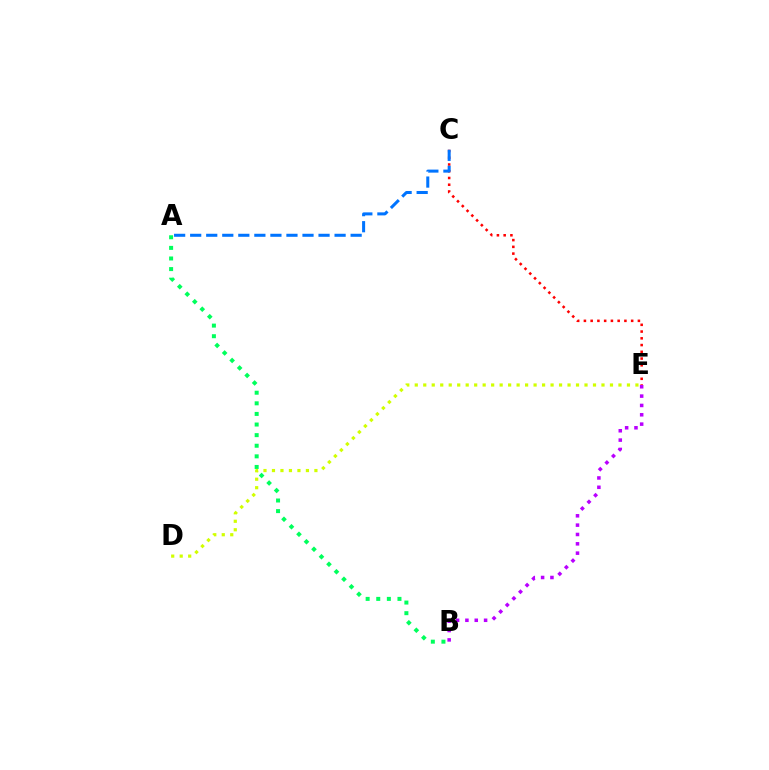{('D', 'E'): [{'color': '#d1ff00', 'line_style': 'dotted', 'thickness': 2.31}], ('C', 'E'): [{'color': '#ff0000', 'line_style': 'dotted', 'thickness': 1.83}], ('A', 'C'): [{'color': '#0074ff', 'line_style': 'dashed', 'thickness': 2.18}], ('B', 'E'): [{'color': '#b900ff', 'line_style': 'dotted', 'thickness': 2.54}], ('A', 'B'): [{'color': '#00ff5c', 'line_style': 'dotted', 'thickness': 2.88}]}